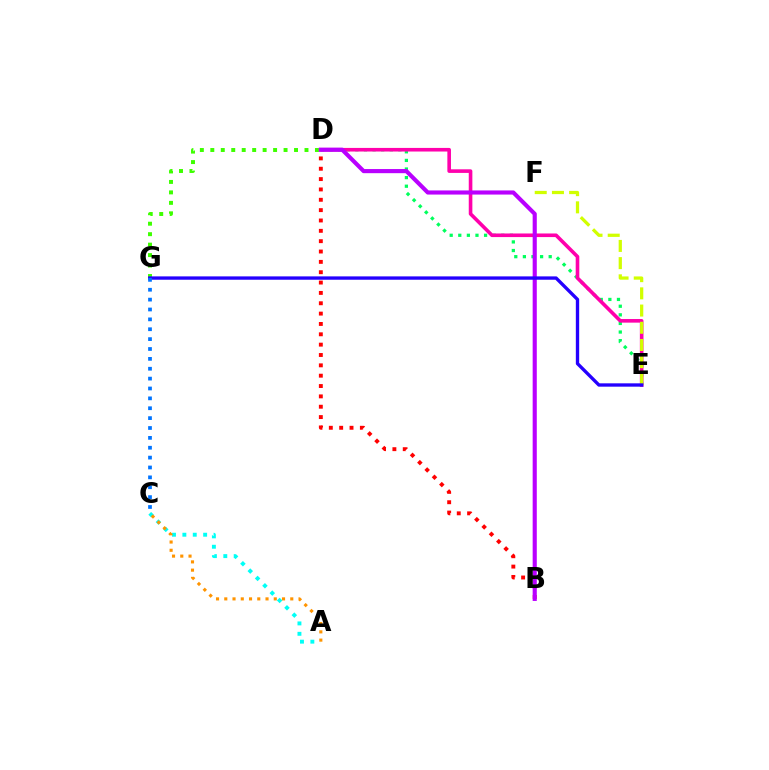{('D', 'E'): [{'color': '#00ff5c', 'line_style': 'dotted', 'thickness': 2.34}, {'color': '#ff00ac', 'line_style': 'solid', 'thickness': 2.6}], ('D', 'G'): [{'color': '#3dff00', 'line_style': 'dotted', 'thickness': 2.84}], ('A', 'C'): [{'color': '#00fff6', 'line_style': 'dotted', 'thickness': 2.82}, {'color': '#ff9400', 'line_style': 'dotted', 'thickness': 2.24}], ('B', 'D'): [{'color': '#ff0000', 'line_style': 'dotted', 'thickness': 2.81}, {'color': '#b900ff', 'line_style': 'solid', 'thickness': 2.97}], ('E', 'F'): [{'color': '#d1ff00', 'line_style': 'dashed', 'thickness': 2.34}], ('E', 'G'): [{'color': '#2500ff', 'line_style': 'solid', 'thickness': 2.41}], ('C', 'G'): [{'color': '#0074ff', 'line_style': 'dotted', 'thickness': 2.68}]}